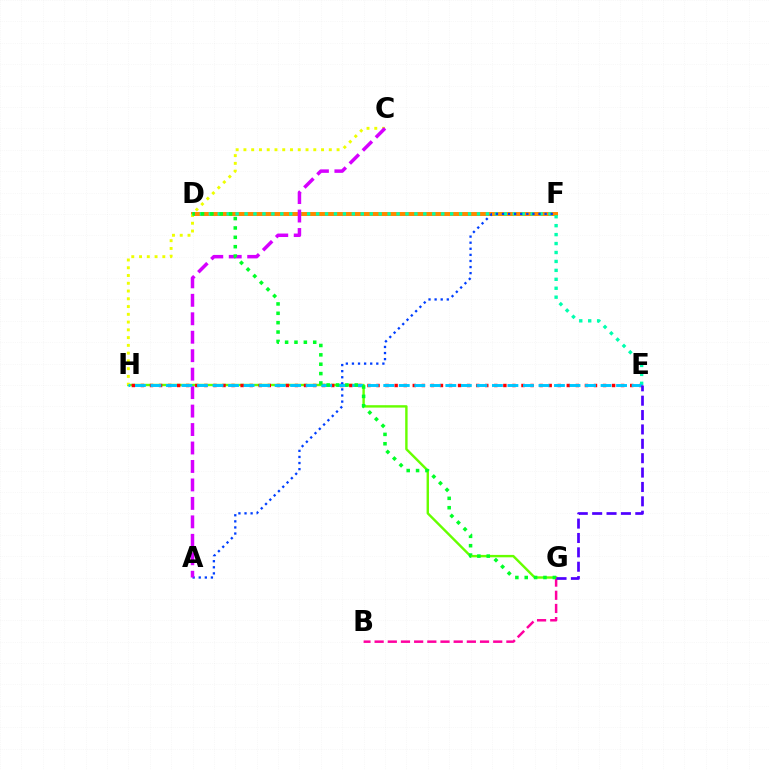{('D', 'F'): [{'color': '#ff8800', 'line_style': 'solid', 'thickness': 2.86}], ('G', 'H'): [{'color': '#66ff00', 'line_style': 'solid', 'thickness': 1.73}], ('E', 'H'): [{'color': '#ff0000', 'line_style': 'dotted', 'thickness': 2.46}, {'color': '#00c7ff', 'line_style': 'dashed', 'thickness': 2.11}], ('C', 'H'): [{'color': '#eeff00', 'line_style': 'dotted', 'thickness': 2.11}], ('D', 'E'): [{'color': '#00ffaf', 'line_style': 'dotted', 'thickness': 2.43}], ('B', 'G'): [{'color': '#ff00a0', 'line_style': 'dashed', 'thickness': 1.79}], ('A', 'F'): [{'color': '#003fff', 'line_style': 'dotted', 'thickness': 1.65}], ('A', 'C'): [{'color': '#d600ff', 'line_style': 'dashed', 'thickness': 2.51}], ('D', 'G'): [{'color': '#00ff27', 'line_style': 'dotted', 'thickness': 2.55}], ('E', 'G'): [{'color': '#4f00ff', 'line_style': 'dashed', 'thickness': 1.95}]}